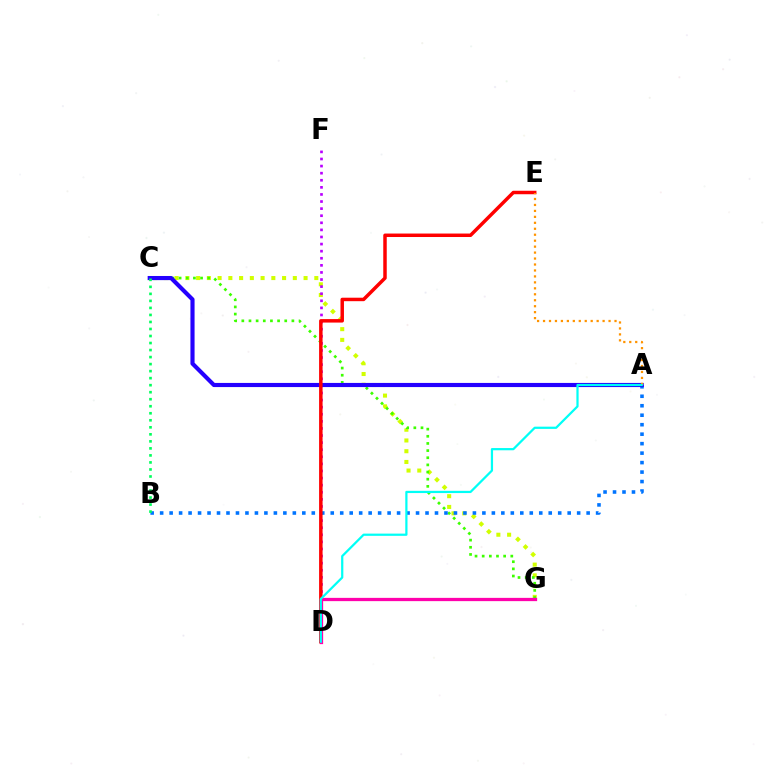{('C', 'G'): [{'color': '#d1ff00', 'line_style': 'dotted', 'thickness': 2.92}, {'color': '#3dff00', 'line_style': 'dotted', 'thickness': 1.94}], ('D', 'F'): [{'color': '#b900ff', 'line_style': 'dotted', 'thickness': 1.93}], ('A', 'B'): [{'color': '#0074ff', 'line_style': 'dotted', 'thickness': 2.58}], ('A', 'C'): [{'color': '#2500ff', 'line_style': 'solid', 'thickness': 2.98}], ('D', 'E'): [{'color': '#ff0000', 'line_style': 'solid', 'thickness': 2.5}], ('A', 'E'): [{'color': '#ff9400', 'line_style': 'dotted', 'thickness': 1.62}], ('D', 'G'): [{'color': '#ff00ac', 'line_style': 'solid', 'thickness': 2.35}], ('B', 'C'): [{'color': '#00ff5c', 'line_style': 'dotted', 'thickness': 1.91}], ('A', 'D'): [{'color': '#00fff6', 'line_style': 'solid', 'thickness': 1.61}]}